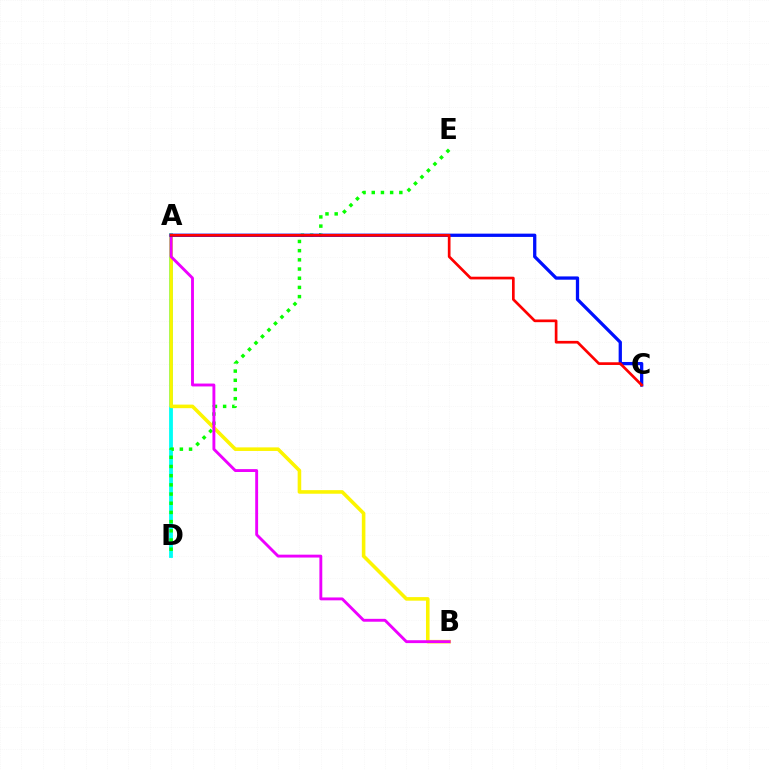{('A', 'D'): [{'color': '#00fff6', 'line_style': 'solid', 'thickness': 2.75}], ('A', 'B'): [{'color': '#fcf500', 'line_style': 'solid', 'thickness': 2.57}, {'color': '#ee00ff', 'line_style': 'solid', 'thickness': 2.08}], ('D', 'E'): [{'color': '#08ff00', 'line_style': 'dotted', 'thickness': 2.5}], ('A', 'C'): [{'color': '#0010ff', 'line_style': 'solid', 'thickness': 2.36}, {'color': '#ff0000', 'line_style': 'solid', 'thickness': 1.94}]}